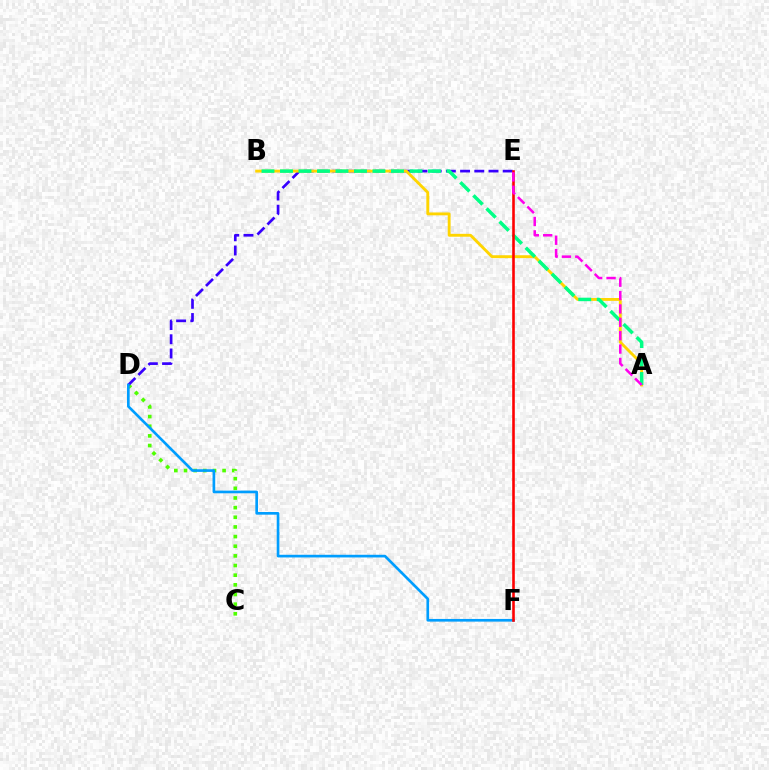{('C', 'D'): [{'color': '#4fff00', 'line_style': 'dotted', 'thickness': 2.62}], ('D', 'E'): [{'color': '#3700ff', 'line_style': 'dashed', 'thickness': 1.93}], ('A', 'B'): [{'color': '#ffd500', 'line_style': 'solid', 'thickness': 2.07}, {'color': '#00ff86', 'line_style': 'dashed', 'thickness': 2.51}], ('D', 'F'): [{'color': '#009eff', 'line_style': 'solid', 'thickness': 1.92}], ('E', 'F'): [{'color': '#ff0000', 'line_style': 'solid', 'thickness': 1.87}], ('A', 'E'): [{'color': '#ff00ed', 'line_style': 'dashed', 'thickness': 1.82}]}